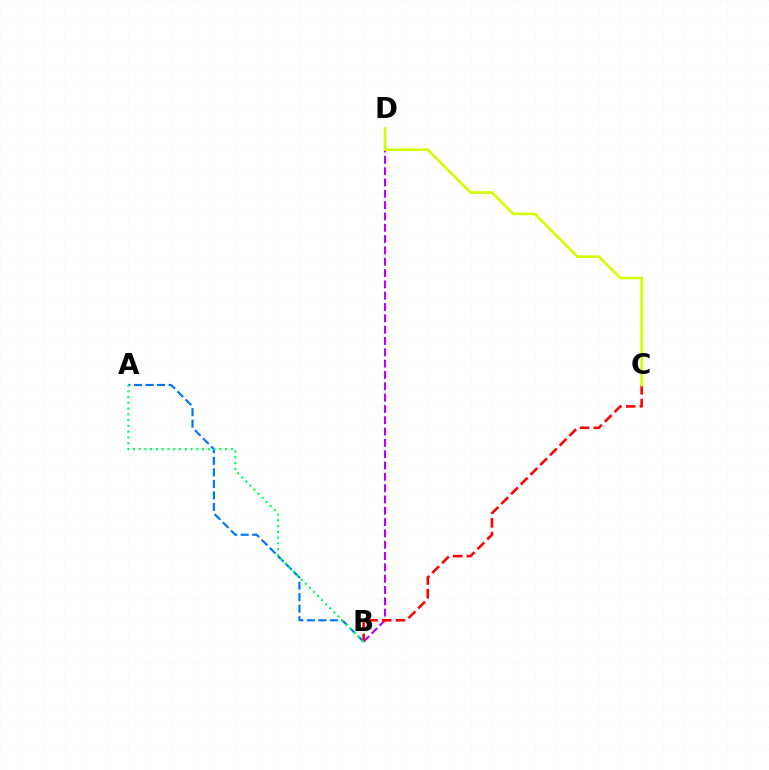{('B', 'D'): [{'color': '#b900ff', 'line_style': 'dashed', 'thickness': 1.54}], ('A', 'B'): [{'color': '#0074ff', 'line_style': 'dashed', 'thickness': 1.56}, {'color': '#00ff5c', 'line_style': 'dotted', 'thickness': 1.57}], ('B', 'C'): [{'color': '#ff0000', 'line_style': 'dashed', 'thickness': 1.87}], ('C', 'D'): [{'color': '#d1ff00', 'line_style': 'solid', 'thickness': 1.92}]}